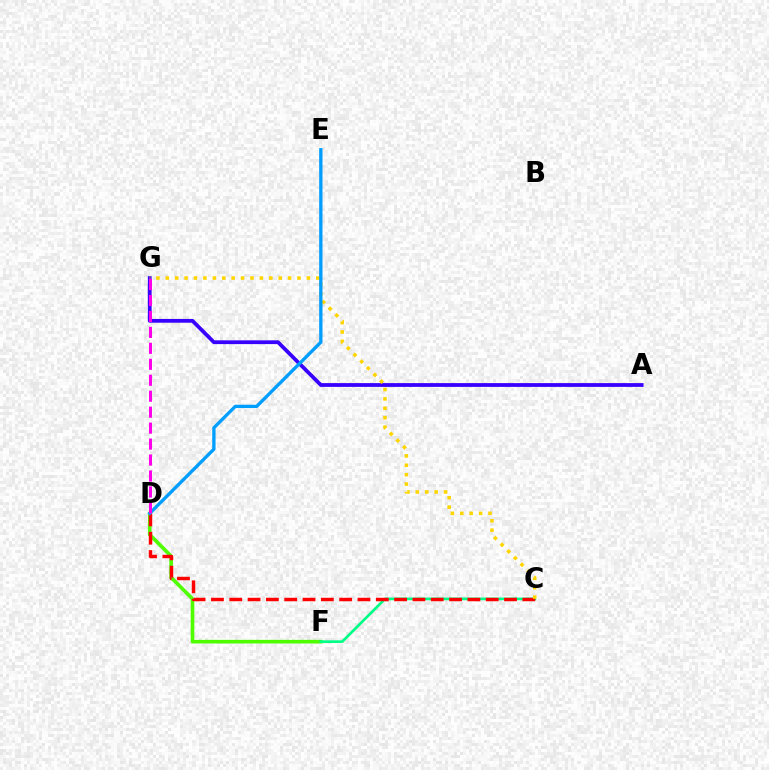{('D', 'F'): [{'color': '#4fff00', 'line_style': 'solid', 'thickness': 2.61}], ('C', 'F'): [{'color': '#00ff86', 'line_style': 'solid', 'thickness': 1.93}], ('C', 'D'): [{'color': '#ff0000', 'line_style': 'dashed', 'thickness': 2.49}], ('A', 'G'): [{'color': '#3700ff', 'line_style': 'solid', 'thickness': 2.72}], ('C', 'G'): [{'color': '#ffd500', 'line_style': 'dotted', 'thickness': 2.56}], ('D', 'E'): [{'color': '#009eff', 'line_style': 'solid', 'thickness': 2.38}], ('D', 'G'): [{'color': '#ff00ed', 'line_style': 'dashed', 'thickness': 2.17}]}